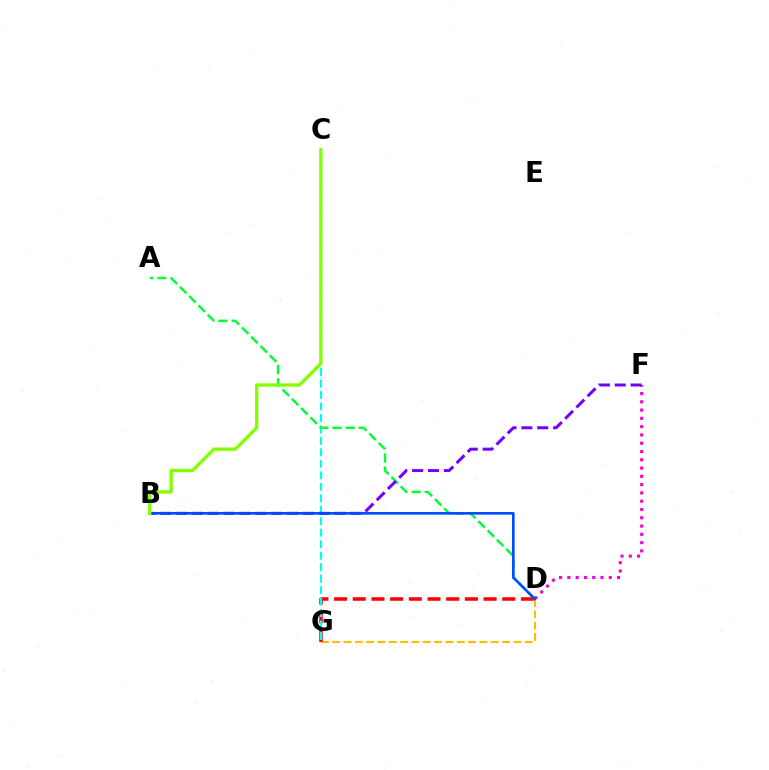{('D', 'G'): [{'color': '#ffbd00', 'line_style': 'dashed', 'thickness': 1.54}, {'color': '#ff0000', 'line_style': 'dashed', 'thickness': 2.54}], ('C', 'G'): [{'color': '#00fff6', 'line_style': 'dashed', 'thickness': 1.56}], ('A', 'D'): [{'color': '#00ff39', 'line_style': 'dashed', 'thickness': 1.79}], ('D', 'F'): [{'color': '#ff00cf', 'line_style': 'dotted', 'thickness': 2.25}], ('B', 'F'): [{'color': '#7200ff', 'line_style': 'dashed', 'thickness': 2.16}], ('B', 'D'): [{'color': '#004bff', 'line_style': 'solid', 'thickness': 1.88}], ('B', 'C'): [{'color': '#84ff00', 'line_style': 'solid', 'thickness': 2.4}]}